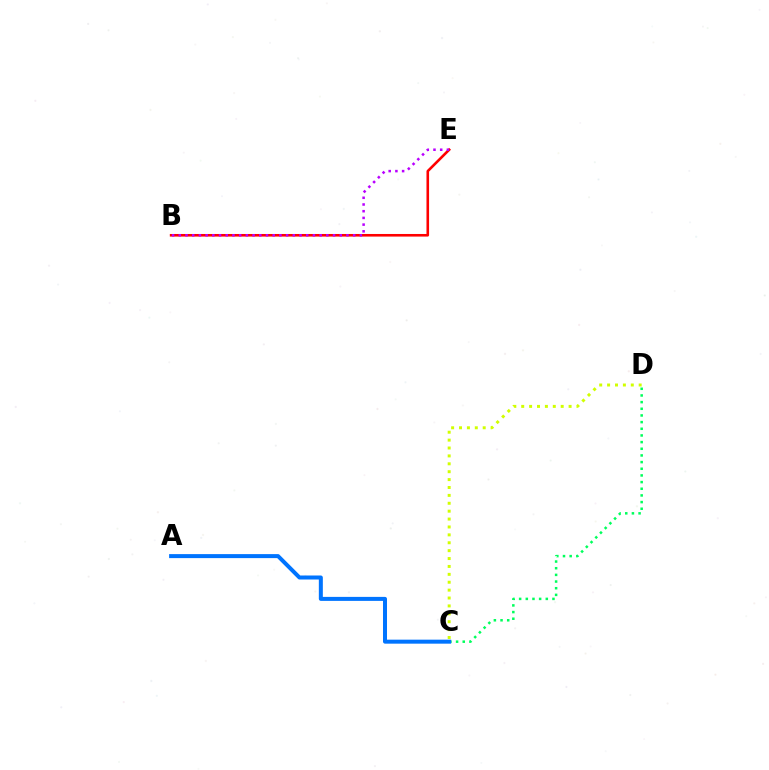{('C', 'D'): [{'color': '#00ff5c', 'line_style': 'dotted', 'thickness': 1.81}, {'color': '#d1ff00', 'line_style': 'dotted', 'thickness': 2.15}], ('A', 'C'): [{'color': '#0074ff', 'line_style': 'solid', 'thickness': 2.88}], ('B', 'E'): [{'color': '#ff0000', 'line_style': 'solid', 'thickness': 1.87}, {'color': '#b900ff', 'line_style': 'dotted', 'thickness': 1.82}]}